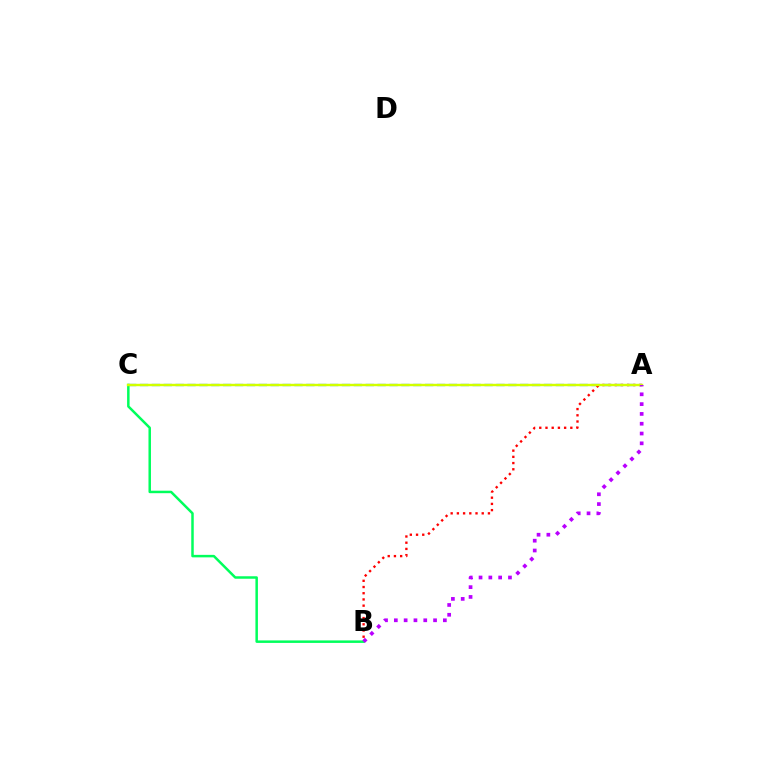{('A', 'C'): [{'color': '#0074ff', 'line_style': 'dashed', 'thickness': 1.61}, {'color': '#d1ff00', 'line_style': 'solid', 'thickness': 1.73}], ('B', 'C'): [{'color': '#00ff5c', 'line_style': 'solid', 'thickness': 1.8}], ('A', 'B'): [{'color': '#ff0000', 'line_style': 'dotted', 'thickness': 1.69}, {'color': '#b900ff', 'line_style': 'dotted', 'thickness': 2.66}]}